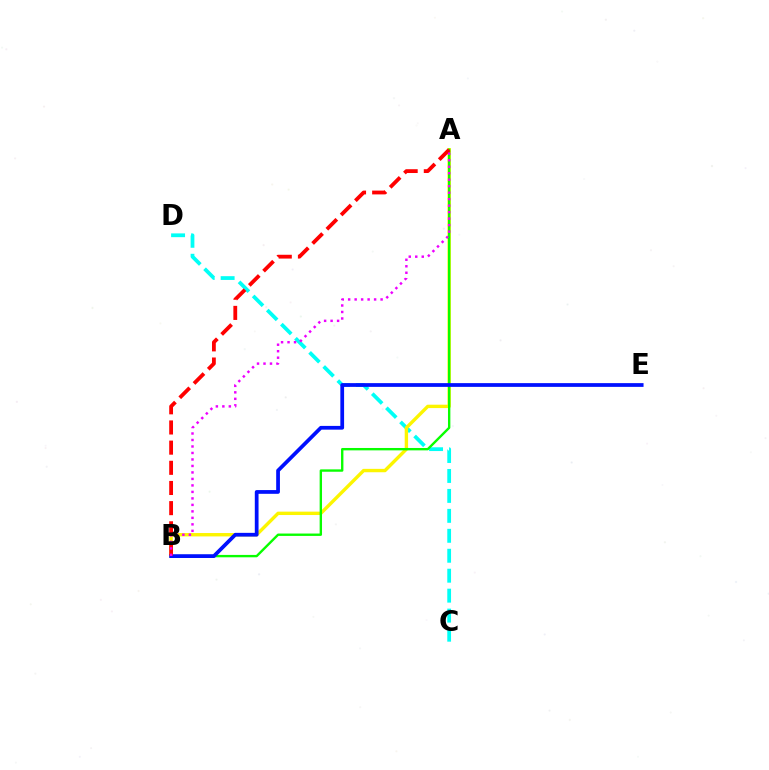{('C', 'D'): [{'color': '#00fff6', 'line_style': 'dashed', 'thickness': 2.71}], ('A', 'B'): [{'color': '#fcf500', 'line_style': 'solid', 'thickness': 2.44}, {'color': '#08ff00', 'line_style': 'solid', 'thickness': 1.71}, {'color': '#ff0000', 'line_style': 'dashed', 'thickness': 2.74}, {'color': '#ee00ff', 'line_style': 'dotted', 'thickness': 1.76}], ('B', 'E'): [{'color': '#0010ff', 'line_style': 'solid', 'thickness': 2.69}]}